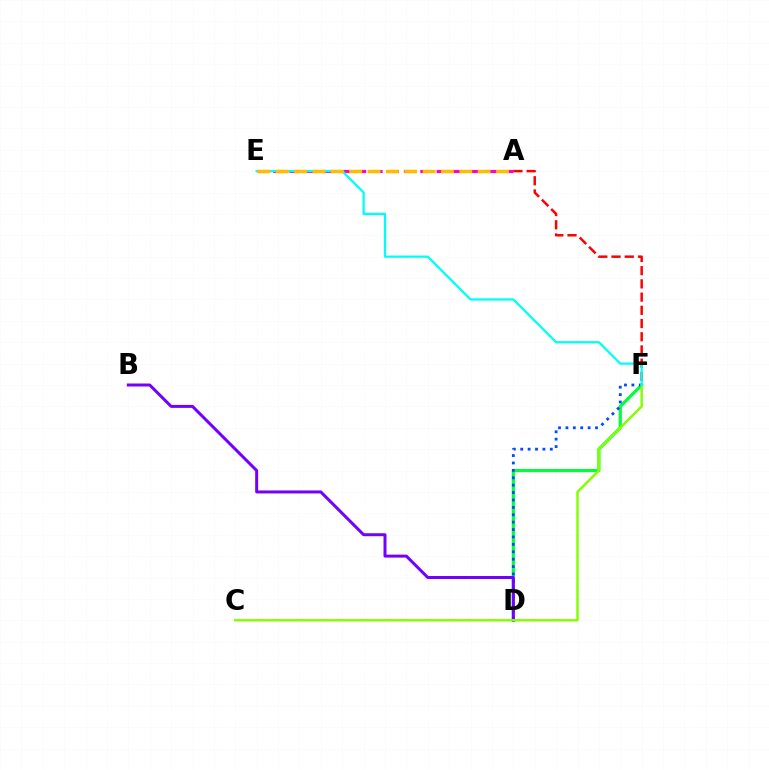{('D', 'F'): [{'color': '#00ff39', 'line_style': 'solid', 'thickness': 2.27}, {'color': '#004bff', 'line_style': 'dotted', 'thickness': 2.01}], ('A', 'E'): [{'color': '#ff00cf', 'line_style': 'dashed', 'thickness': 2.22}, {'color': '#ffbd00', 'line_style': 'dashed', 'thickness': 2.49}], ('A', 'F'): [{'color': '#ff0000', 'line_style': 'dashed', 'thickness': 1.8}], ('B', 'D'): [{'color': '#7200ff', 'line_style': 'solid', 'thickness': 2.15}], ('C', 'F'): [{'color': '#84ff00', 'line_style': 'solid', 'thickness': 1.77}], ('E', 'F'): [{'color': '#00fff6', 'line_style': 'solid', 'thickness': 1.64}]}